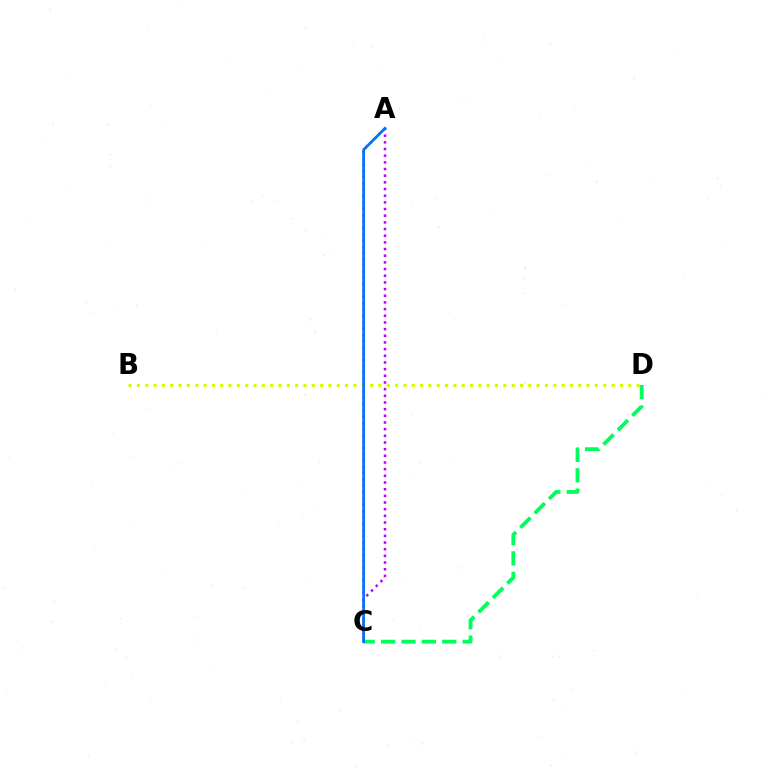{('A', 'C'): [{'color': '#ff0000', 'line_style': 'dotted', 'thickness': 1.71}, {'color': '#b900ff', 'line_style': 'dotted', 'thickness': 1.81}, {'color': '#0074ff', 'line_style': 'solid', 'thickness': 1.96}], ('B', 'D'): [{'color': '#d1ff00', 'line_style': 'dotted', 'thickness': 2.26}], ('C', 'D'): [{'color': '#00ff5c', 'line_style': 'dashed', 'thickness': 2.77}]}